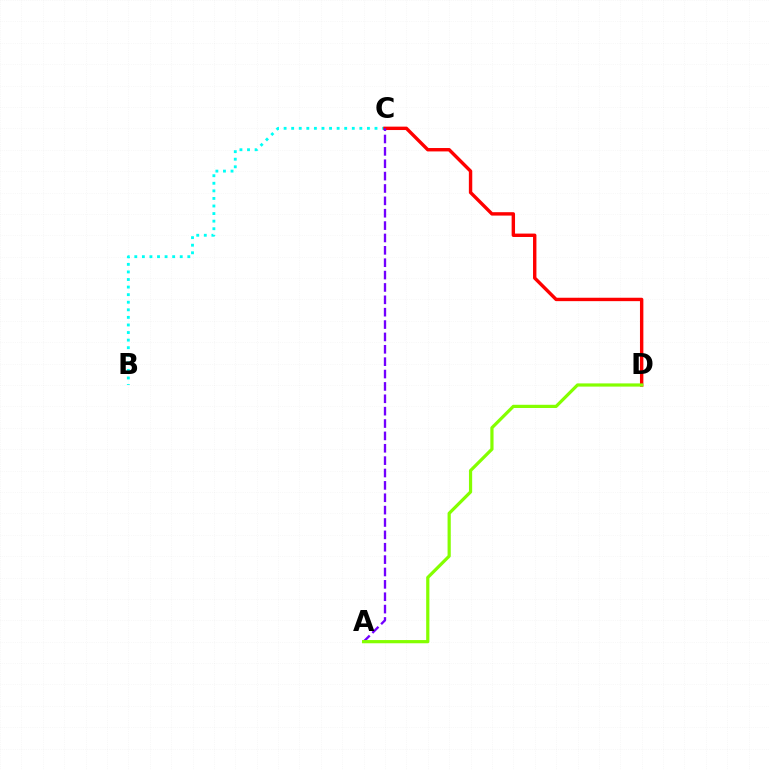{('B', 'C'): [{'color': '#00fff6', 'line_style': 'dotted', 'thickness': 2.06}], ('C', 'D'): [{'color': '#ff0000', 'line_style': 'solid', 'thickness': 2.45}], ('A', 'C'): [{'color': '#7200ff', 'line_style': 'dashed', 'thickness': 1.68}], ('A', 'D'): [{'color': '#84ff00', 'line_style': 'solid', 'thickness': 2.31}]}